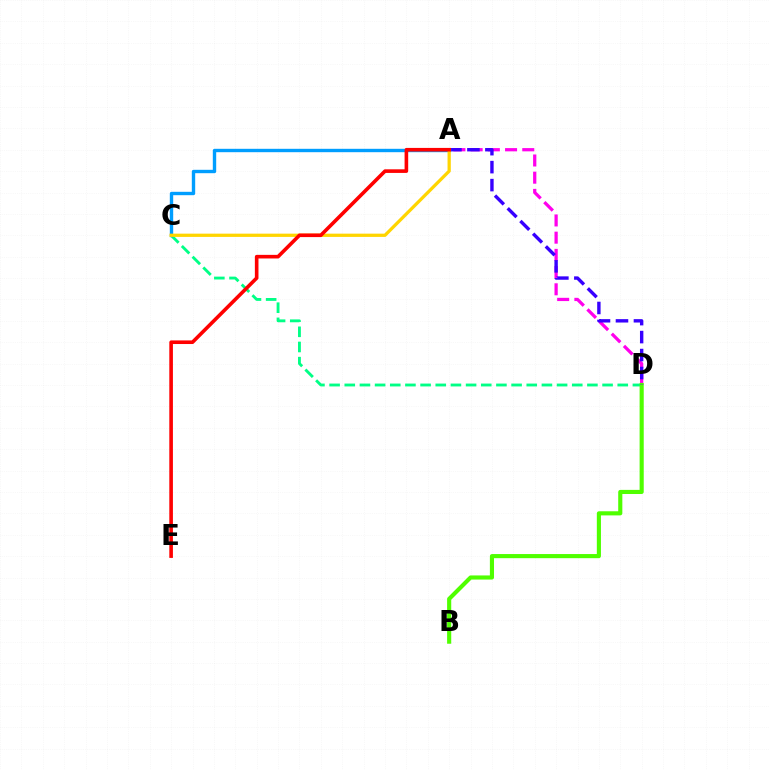{('C', 'D'): [{'color': '#00ff86', 'line_style': 'dashed', 'thickness': 2.06}], ('A', 'D'): [{'color': '#ff00ed', 'line_style': 'dashed', 'thickness': 2.34}, {'color': '#3700ff', 'line_style': 'dashed', 'thickness': 2.44}], ('B', 'D'): [{'color': '#4fff00', 'line_style': 'solid', 'thickness': 2.97}], ('A', 'C'): [{'color': '#009eff', 'line_style': 'solid', 'thickness': 2.44}, {'color': '#ffd500', 'line_style': 'solid', 'thickness': 2.34}], ('A', 'E'): [{'color': '#ff0000', 'line_style': 'solid', 'thickness': 2.6}]}